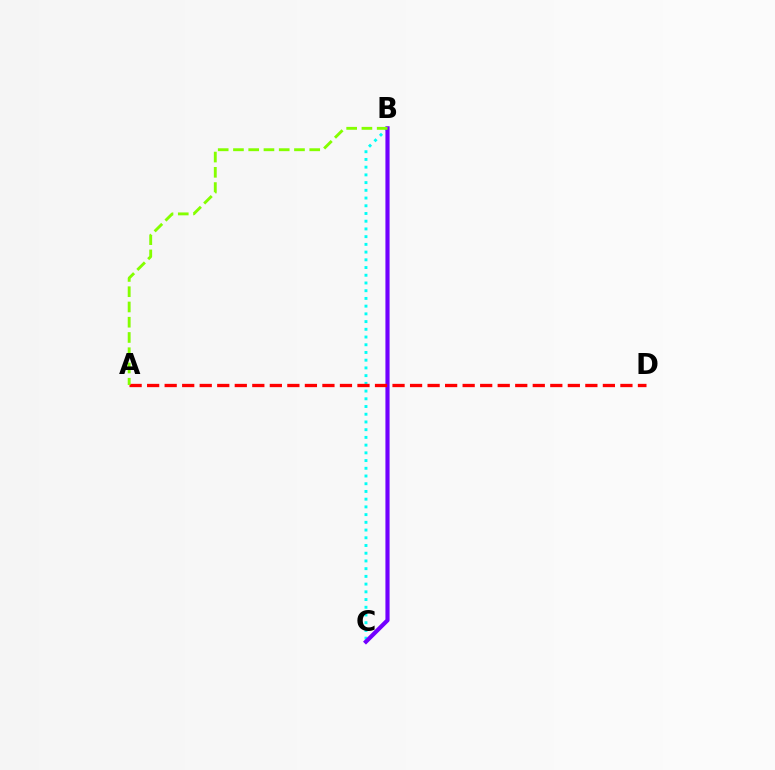{('B', 'C'): [{'color': '#00fff6', 'line_style': 'dotted', 'thickness': 2.1}, {'color': '#7200ff', 'line_style': 'solid', 'thickness': 2.99}], ('A', 'D'): [{'color': '#ff0000', 'line_style': 'dashed', 'thickness': 2.38}], ('A', 'B'): [{'color': '#84ff00', 'line_style': 'dashed', 'thickness': 2.07}]}